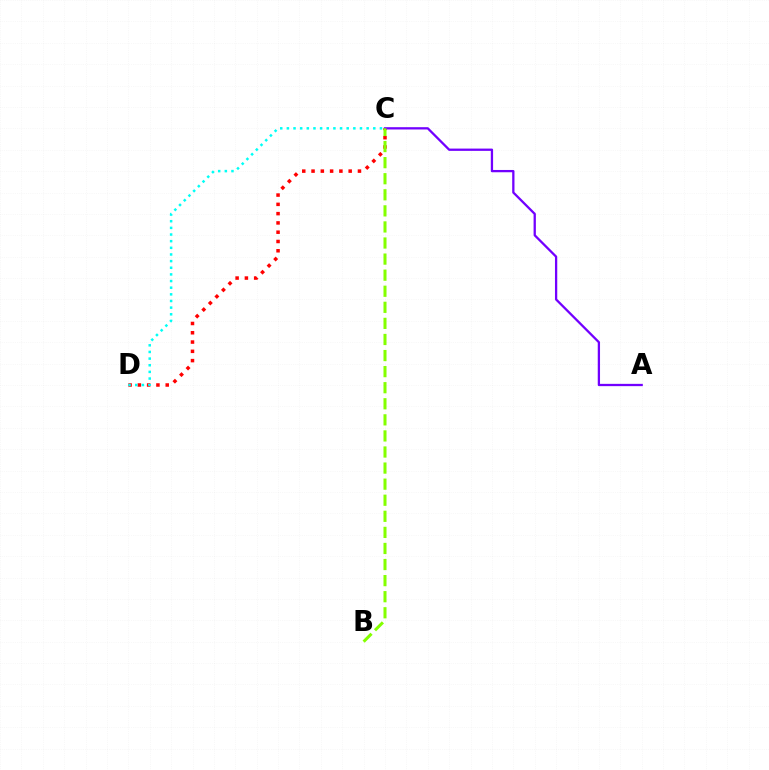{('C', 'D'): [{'color': '#ff0000', 'line_style': 'dotted', 'thickness': 2.52}, {'color': '#00fff6', 'line_style': 'dotted', 'thickness': 1.81}], ('A', 'C'): [{'color': '#7200ff', 'line_style': 'solid', 'thickness': 1.65}], ('B', 'C'): [{'color': '#84ff00', 'line_style': 'dashed', 'thickness': 2.18}]}